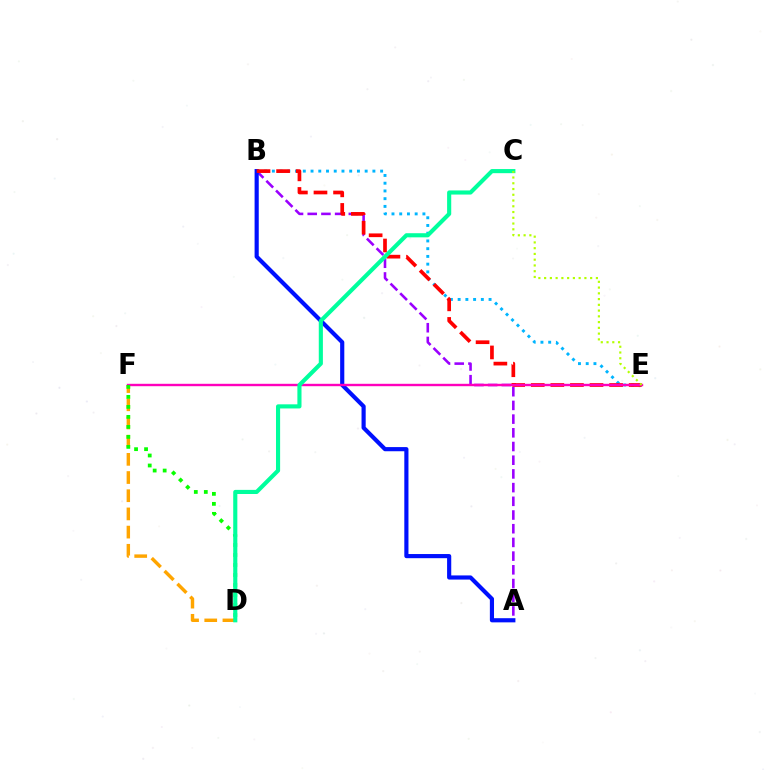{('D', 'F'): [{'color': '#ffa500', 'line_style': 'dashed', 'thickness': 2.47}, {'color': '#08ff00', 'line_style': 'dotted', 'thickness': 2.72}], ('B', 'E'): [{'color': '#00b5ff', 'line_style': 'dotted', 'thickness': 2.1}, {'color': '#ff0000', 'line_style': 'dashed', 'thickness': 2.66}], ('A', 'B'): [{'color': '#9b00ff', 'line_style': 'dashed', 'thickness': 1.86}, {'color': '#0010ff', 'line_style': 'solid', 'thickness': 2.99}], ('E', 'F'): [{'color': '#ff00bd', 'line_style': 'solid', 'thickness': 1.73}], ('C', 'D'): [{'color': '#00ff9d', 'line_style': 'solid', 'thickness': 2.97}], ('C', 'E'): [{'color': '#b3ff00', 'line_style': 'dotted', 'thickness': 1.56}]}